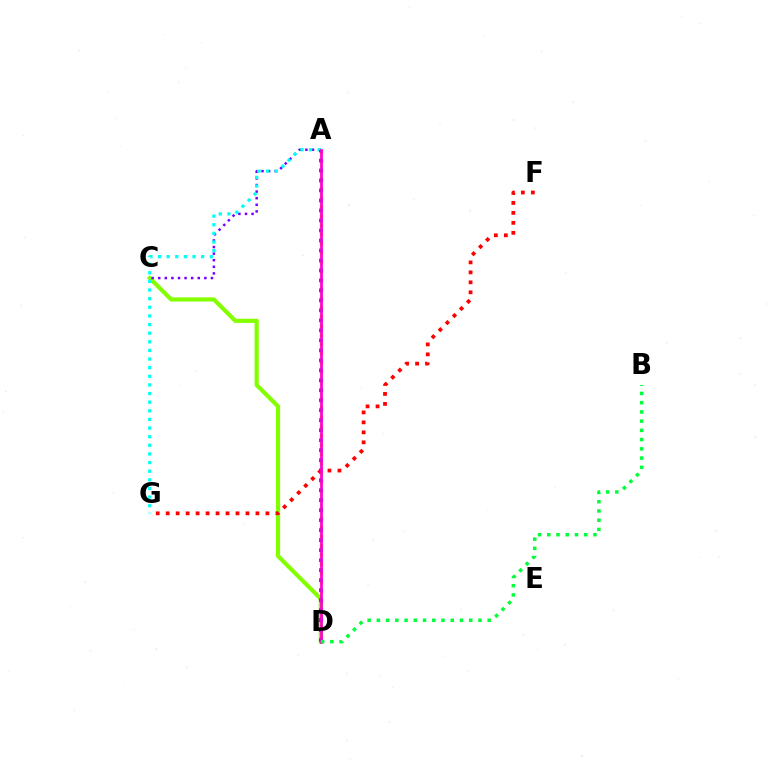{('C', 'D'): [{'color': '#84ff00', 'line_style': 'solid', 'thickness': 2.99}], ('A', 'C'): [{'color': '#7200ff', 'line_style': 'dotted', 'thickness': 1.79}], ('A', 'G'): [{'color': '#00fff6', 'line_style': 'dotted', 'thickness': 2.34}], ('A', 'D'): [{'color': '#ffbd00', 'line_style': 'dotted', 'thickness': 2.49}, {'color': '#004bff', 'line_style': 'dotted', 'thickness': 2.71}, {'color': '#ff00cf', 'line_style': 'solid', 'thickness': 1.97}], ('F', 'G'): [{'color': '#ff0000', 'line_style': 'dotted', 'thickness': 2.71}], ('B', 'D'): [{'color': '#00ff39', 'line_style': 'dotted', 'thickness': 2.51}]}